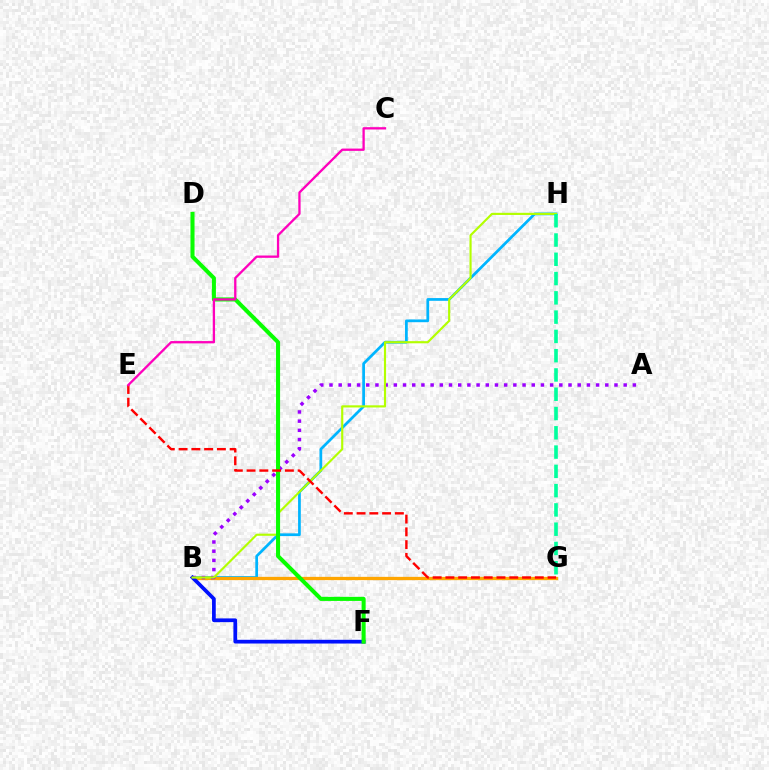{('B', 'H'): [{'color': '#00b5ff', 'line_style': 'solid', 'thickness': 1.97}, {'color': '#b3ff00', 'line_style': 'solid', 'thickness': 1.55}], ('B', 'G'): [{'color': '#ffa500', 'line_style': 'solid', 'thickness': 2.37}], ('A', 'B'): [{'color': '#9b00ff', 'line_style': 'dotted', 'thickness': 2.5}], ('B', 'F'): [{'color': '#0010ff', 'line_style': 'solid', 'thickness': 2.69}], ('D', 'F'): [{'color': '#08ff00', 'line_style': 'solid', 'thickness': 2.92}], ('E', 'G'): [{'color': '#ff0000', 'line_style': 'dashed', 'thickness': 1.73}], ('G', 'H'): [{'color': '#00ff9d', 'line_style': 'dashed', 'thickness': 2.62}], ('C', 'E'): [{'color': '#ff00bd', 'line_style': 'solid', 'thickness': 1.66}]}